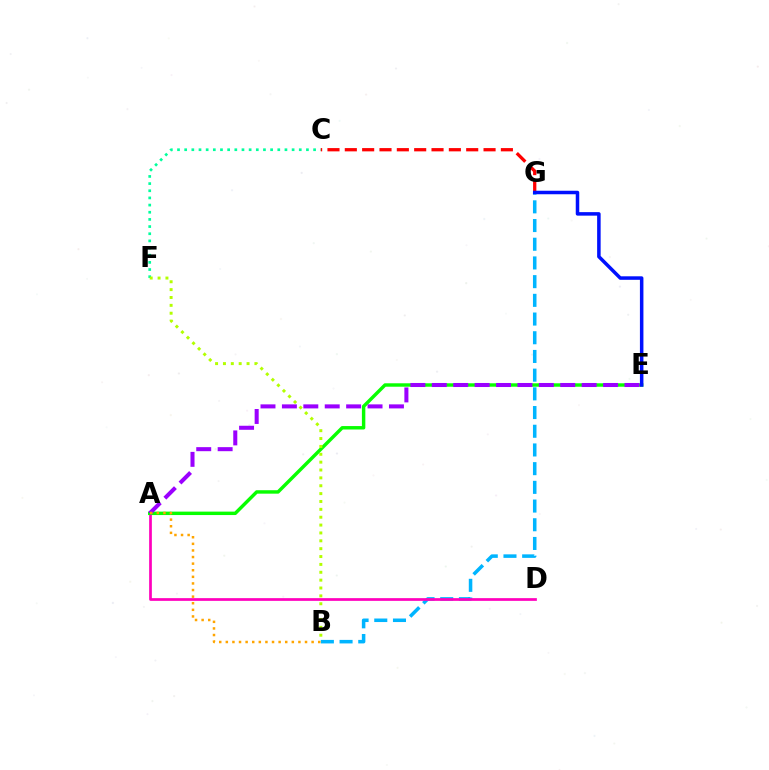{('C', 'F'): [{'color': '#00ff9d', 'line_style': 'dotted', 'thickness': 1.95}], ('C', 'G'): [{'color': '#ff0000', 'line_style': 'dashed', 'thickness': 2.36}], ('B', 'G'): [{'color': '#00b5ff', 'line_style': 'dashed', 'thickness': 2.54}], ('A', 'D'): [{'color': '#ff00bd', 'line_style': 'solid', 'thickness': 1.96}], ('A', 'E'): [{'color': '#08ff00', 'line_style': 'solid', 'thickness': 2.47}, {'color': '#9b00ff', 'line_style': 'dashed', 'thickness': 2.91}], ('E', 'G'): [{'color': '#0010ff', 'line_style': 'solid', 'thickness': 2.53}], ('B', 'F'): [{'color': '#b3ff00', 'line_style': 'dotted', 'thickness': 2.14}], ('A', 'B'): [{'color': '#ffa500', 'line_style': 'dotted', 'thickness': 1.79}]}